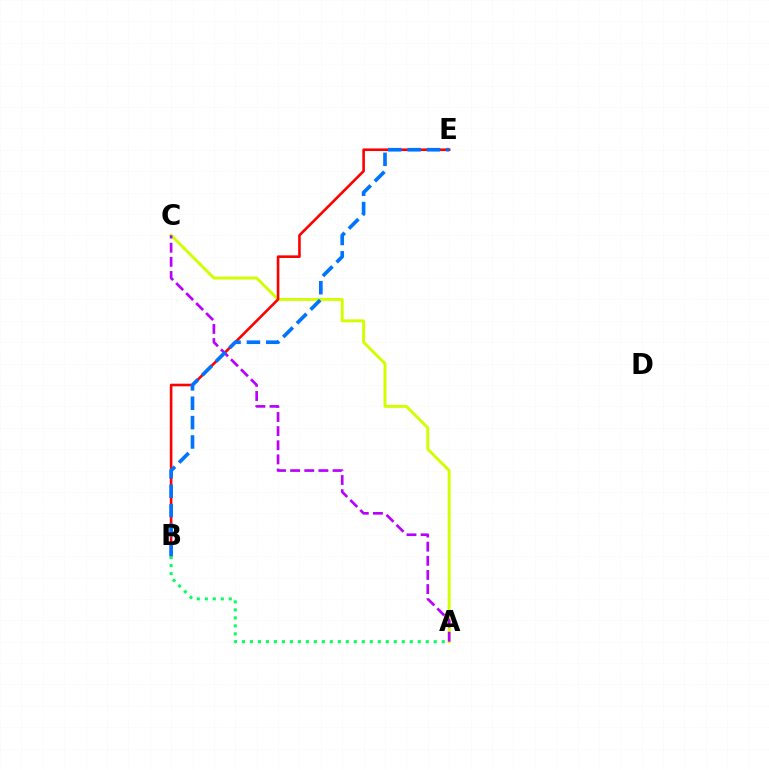{('A', 'C'): [{'color': '#d1ff00', 'line_style': 'solid', 'thickness': 2.11}, {'color': '#b900ff', 'line_style': 'dashed', 'thickness': 1.92}], ('B', 'E'): [{'color': '#ff0000', 'line_style': 'solid', 'thickness': 1.87}, {'color': '#0074ff', 'line_style': 'dashed', 'thickness': 2.63}], ('A', 'B'): [{'color': '#00ff5c', 'line_style': 'dotted', 'thickness': 2.17}]}